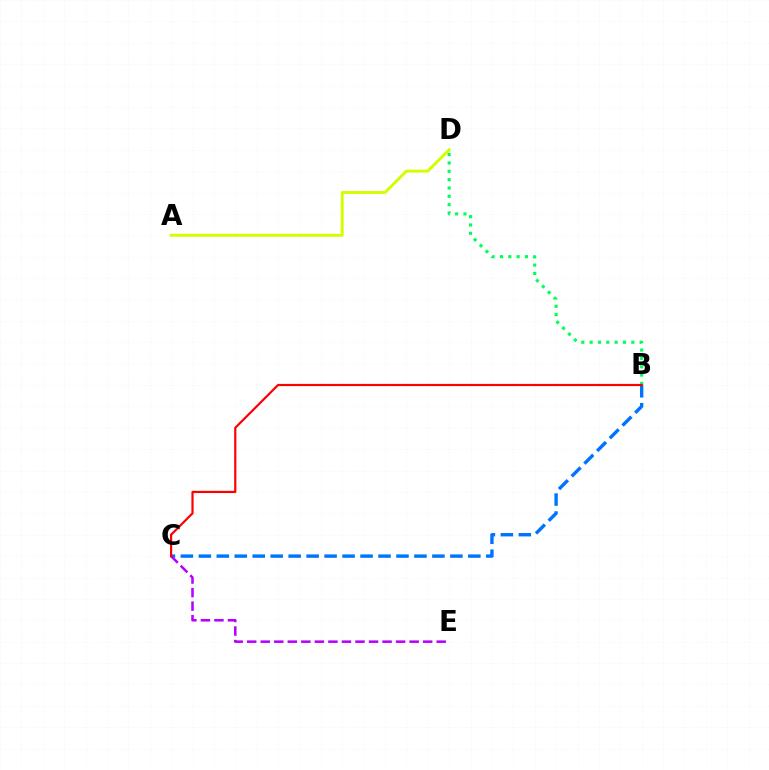{('B', 'C'): [{'color': '#0074ff', 'line_style': 'dashed', 'thickness': 2.44}, {'color': '#ff0000', 'line_style': 'solid', 'thickness': 1.58}], ('A', 'D'): [{'color': '#d1ff00', 'line_style': 'solid', 'thickness': 2.1}], ('B', 'D'): [{'color': '#00ff5c', 'line_style': 'dotted', 'thickness': 2.27}], ('C', 'E'): [{'color': '#b900ff', 'line_style': 'dashed', 'thickness': 1.84}]}